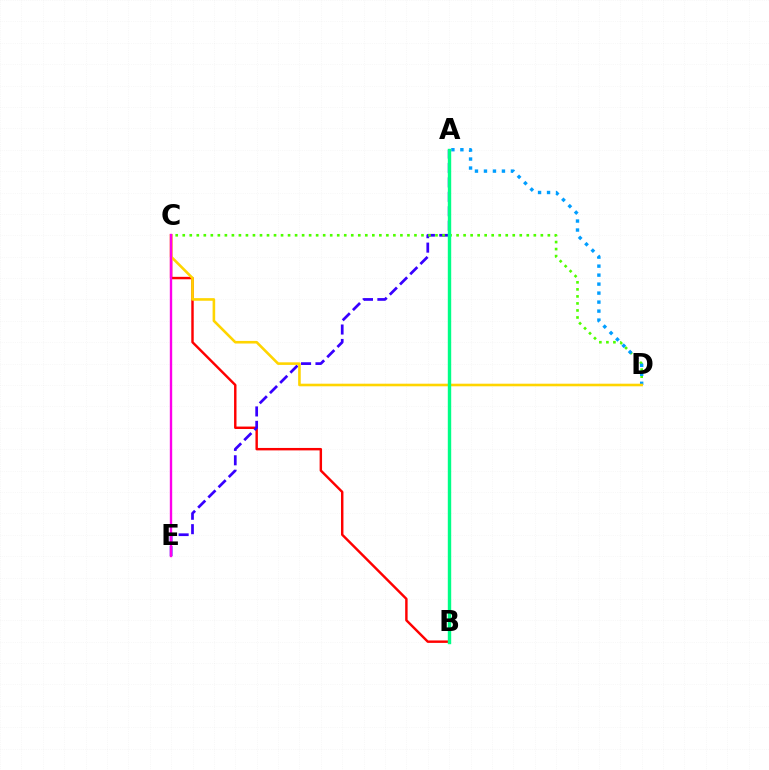{('B', 'C'): [{'color': '#ff0000', 'line_style': 'solid', 'thickness': 1.75}], ('A', 'E'): [{'color': '#3700ff', 'line_style': 'dashed', 'thickness': 1.96}], ('C', 'D'): [{'color': '#4fff00', 'line_style': 'dotted', 'thickness': 1.91}, {'color': '#ffd500', 'line_style': 'solid', 'thickness': 1.87}], ('A', 'D'): [{'color': '#009eff', 'line_style': 'dotted', 'thickness': 2.44}], ('C', 'E'): [{'color': '#ff00ed', 'line_style': 'solid', 'thickness': 1.71}], ('A', 'B'): [{'color': '#00ff86', 'line_style': 'solid', 'thickness': 2.45}]}